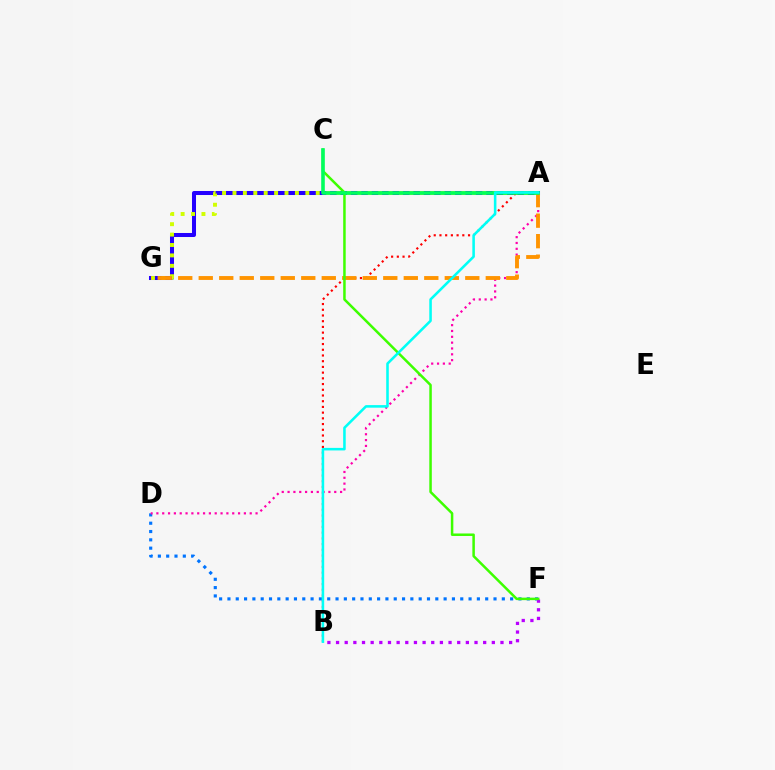{('D', 'F'): [{'color': '#0074ff', 'line_style': 'dotted', 'thickness': 2.26}], ('A', 'D'): [{'color': '#ff00ac', 'line_style': 'dotted', 'thickness': 1.59}], ('A', 'G'): [{'color': '#2500ff', 'line_style': 'solid', 'thickness': 2.9}, {'color': '#d1ff00', 'line_style': 'dotted', 'thickness': 2.83}, {'color': '#ff9400', 'line_style': 'dashed', 'thickness': 2.79}], ('A', 'B'): [{'color': '#ff0000', 'line_style': 'dotted', 'thickness': 1.55}, {'color': '#00fff6', 'line_style': 'solid', 'thickness': 1.84}], ('B', 'F'): [{'color': '#b900ff', 'line_style': 'dotted', 'thickness': 2.35}], ('C', 'F'): [{'color': '#3dff00', 'line_style': 'solid', 'thickness': 1.8}], ('A', 'C'): [{'color': '#00ff5c', 'line_style': 'solid', 'thickness': 2.58}]}